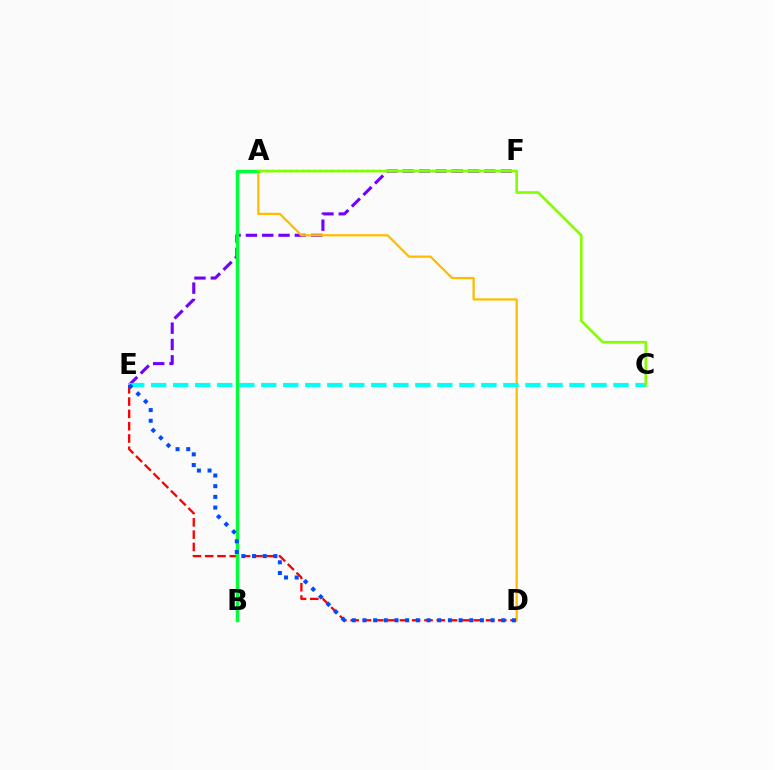{('E', 'F'): [{'color': '#7200ff', 'line_style': 'dashed', 'thickness': 2.22}], ('A', 'F'): [{'color': '#ff00cf', 'line_style': 'dotted', 'thickness': 1.61}], ('D', 'E'): [{'color': '#ff0000', 'line_style': 'dashed', 'thickness': 1.67}, {'color': '#004bff', 'line_style': 'dotted', 'thickness': 2.9}], ('A', 'D'): [{'color': '#ffbd00', 'line_style': 'solid', 'thickness': 1.64}], ('A', 'B'): [{'color': '#00ff39', 'line_style': 'solid', 'thickness': 2.49}], ('C', 'E'): [{'color': '#00fff6', 'line_style': 'dashed', 'thickness': 2.99}], ('A', 'C'): [{'color': '#84ff00', 'line_style': 'solid', 'thickness': 1.93}]}